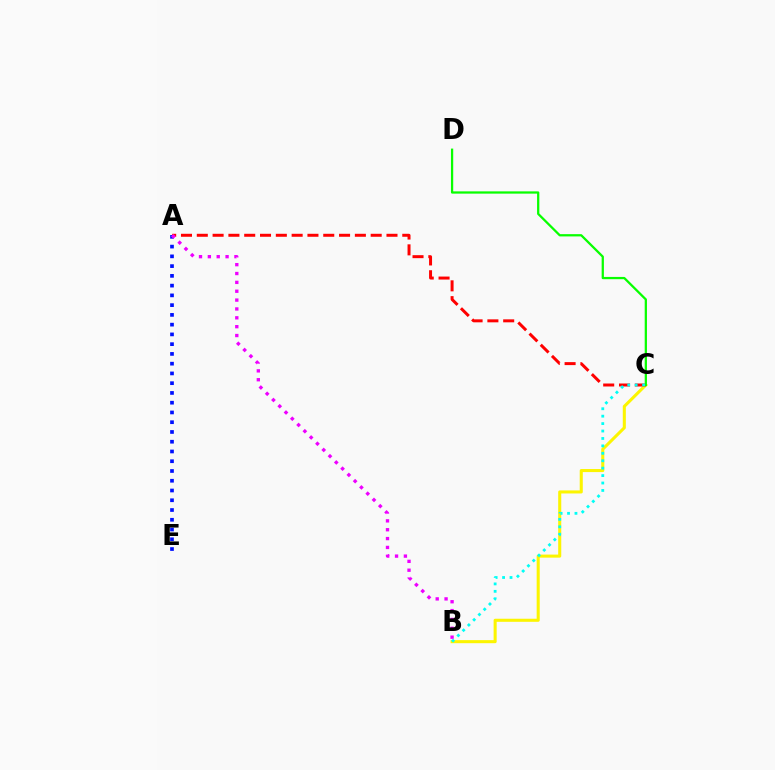{('B', 'C'): [{'color': '#fcf500', 'line_style': 'solid', 'thickness': 2.2}, {'color': '#00fff6', 'line_style': 'dotted', 'thickness': 2.02}], ('A', 'C'): [{'color': '#ff0000', 'line_style': 'dashed', 'thickness': 2.15}], ('C', 'D'): [{'color': '#08ff00', 'line_style': 'solid', 'thickness': 1.63}], ('A', 'E'): [{'color': '#0010ff', 'line_style': 'dotted', 'thickness': 2.65}], ('A', 'B'): [{'color': '#ee00ff', 'line_style': 'dotted', 'thickness': 2.41}]}